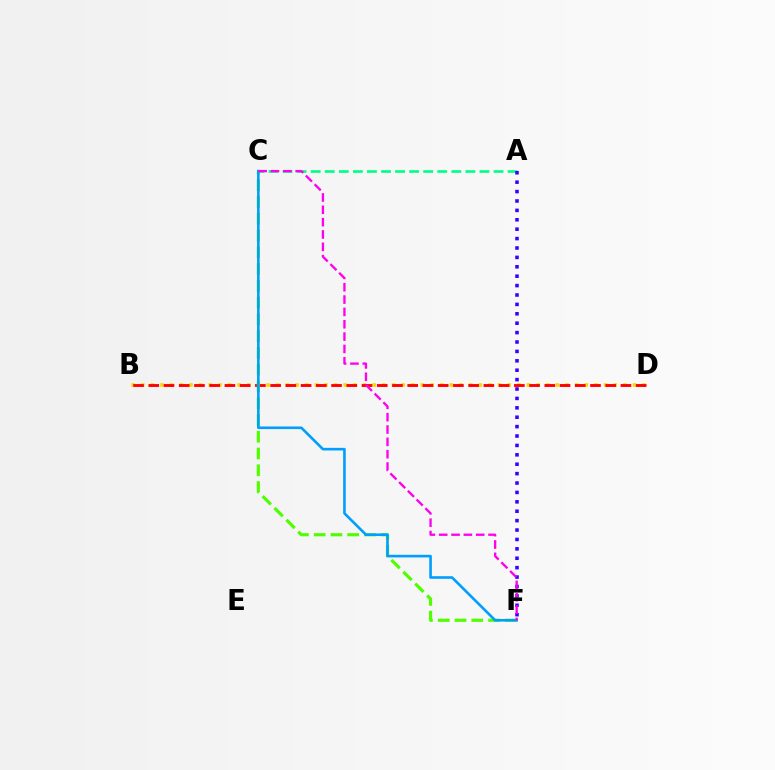{('B', 'D'): [{'color': '#ffd500', 'line_style': 'dotted', 'thickness': 2.62}, {'color': '#ff0000', 'line_style': 'dashed', 'thickness': 2.07}], ('A', 'C'): [{'color': '#00ff86', 'line_style': 'dashed', 'thickness': 1.91}], ('A', 'F'): [{'color': '#3700ff', 'line_style': 'dotted', 'thickness': 2.55}], ('C', 'F'): [{'color': '#4fff00', 'line_style': 'dashed', 'thickness': 2.28}, {'color': '#009eff', 'line_style': 'solid', 'thickness': 1.89}, {'color': '#ff00ed', 'line_style': 'dashed', 'thickness': 1.68}]}